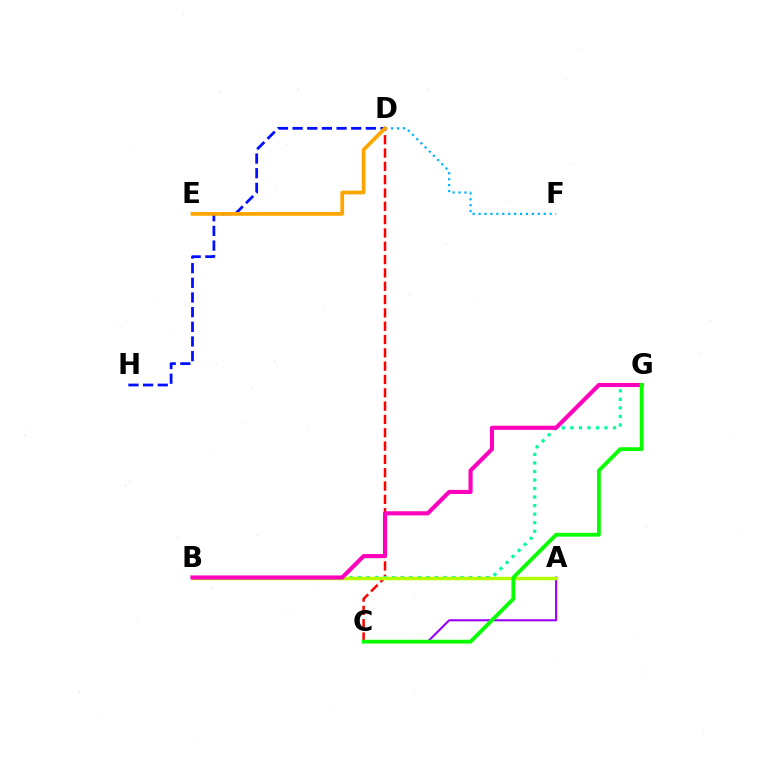{('D', 'F'): [{'color': '#00b5ff', 'line_style': 'dotted', 'thickness': 1.61}], ('C', 'D'): [{'color': '#ff0000', 'line_style': 'dashed', 'thickness': 1.81}], ('A', 'C'): [{'color': '#9b00ff', 'line_style': 'solid', 'thickness': 1.52}], ('B', 'G'): [{'color': '#00ff9d', 'line_style': 'dotted', 'thickness': 2.32}, {'color': '#ff00bd', 'line_style': 'solid', 'thickness': 2.97}], ('A', 'B'): [{'color': '#b3ff00', 'line_style': 'solid', 'thickness': 2.48}], ('D', 'H'): [{'color': '#0010ff', 'line_style': 'dashed', 'thickness': 1.99}], ('C', 'G'): [{'color': '#08ff00', 'line_style': 'solid', 'thickness': 2.75}], ('D', 'E'): [{'color': '#ffa500', 'line_style': 'solid', 'thickness': 2.71}]}